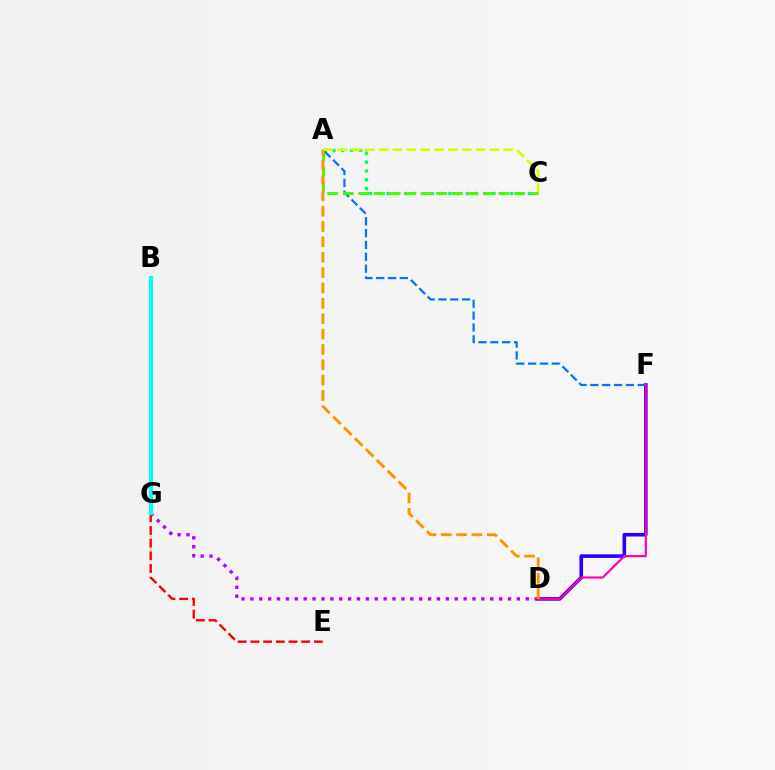{('A', 'C'): [{'color': '#00ff5c', 'line_style': 'dotted', 'thickness': 2.4}, {'color': '#3dff00', 'line_style': 'dashed', 'thickness': 2.12}, {'color': '#d1ff00', 'line_style': 'dashed', 'thickness': 1.88}], ('D', 'F'): [{'color': '#2500ff', 'line_style': 'solid', 'thickness': 2.58}, {'color': '#ff00ac', 'line_style': 'solid', 'thickness': 1.56}], ('A', 'F'): [{'color': '#0074ff', 'line_style': 'dashed', 'thickness': 1.61}], ('D', 'G'): [{'color': '#b900ff', 'line_style': 'dotted', 'thickness': 2.41}], ('A', 'D'): [{'color': '#ff9400', 'line_style': 'dashed', 'thickness': 2.09}], ('E', 'G'): [{'color': '#ff0000', 'line_style': 'dashed', 'thickness': 1.72}], ('B', 'G'): [{'color': '#00fff6', 'line_style': 'solid', 'thickness': 2.91}]}